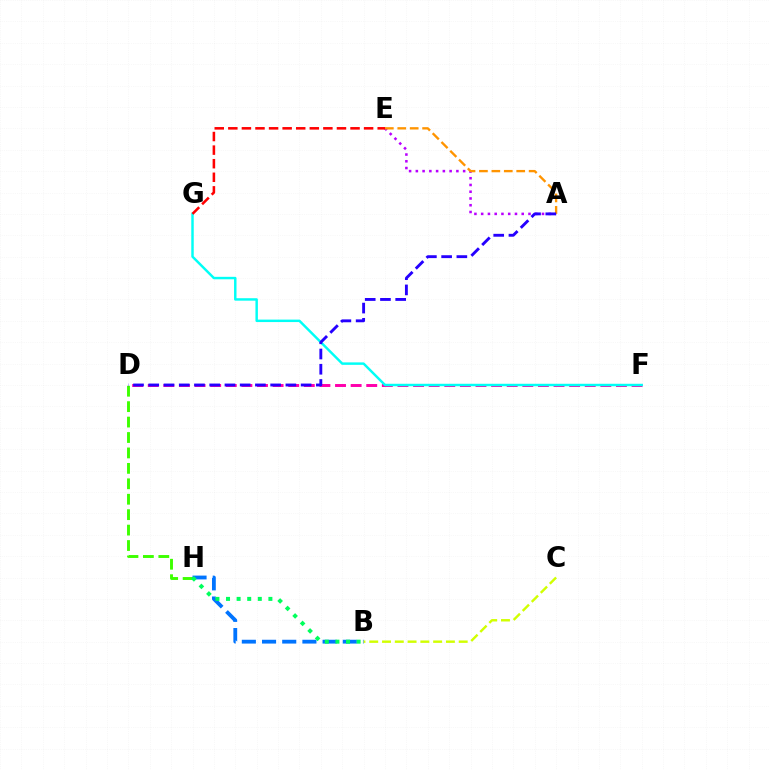{('D', 'F'): [{'color': '#ff00ac', 'line_style': 'dashed', 'thickness': 2.12}], ('A', 'E'): [{'color': '#b900ff', 'line_style': 'dotted', 'thickness': 1.84}, {'color': '#ff9400', 'line_style': 'dashed', 'thickness': 1.69}], ('D', 'H'): [{'color': '#3dff00', 'line_style': 'dashed', 'thickness': 2.1}], ('F', 'G'): [{'color': '#00fff6', 'line_style': 'solid', 'thickness': 1.77}], ('B', 'H'): [{'color': '#0074ff', 'line_style': 'dashed', 'thickness': 2.74}, {'color': '#00ff5c', 'line_style': 'dotted', 'thickness': 2.88}], ('B', 'C'): [{'color': '#d1ff00', 'line_style': 'dashed', 'thickness': 1.74}], ('A', 'D'): [{'color': '#2500ff', 'line_style': 'dashed', 'thickness': 2.07}], ('E', 'G'): [{'color': '#ff0000', 'line_style': 'dashed', 'thickness': 1.84}]}